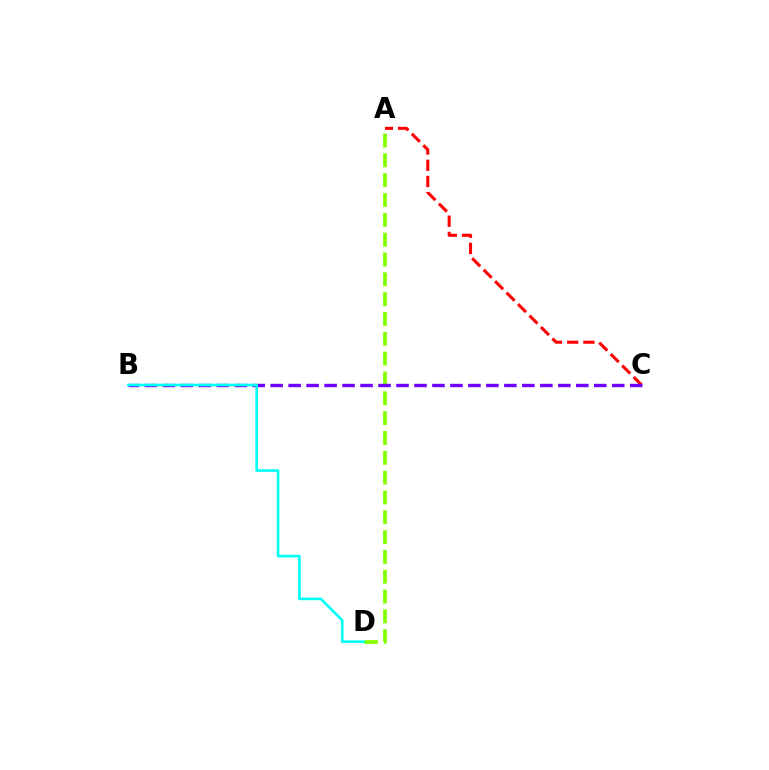{('A', 'D'): [{'color': '#84ff00', 'line_style': 'dashed', 'thickness': 2.69}], ('A', 'C'): [{'color': '#ff0000', 'line_style': 'dashed', 'thickness': 2.2}], ('B', 'C'): [{'color': '#7200ff', 'line_style': 'dashed', 'thickness': 2.44}], ('B', 'D'): [{'color': '#00fff6', 'line_style': 'solid', 'thickness': 1.88}]}